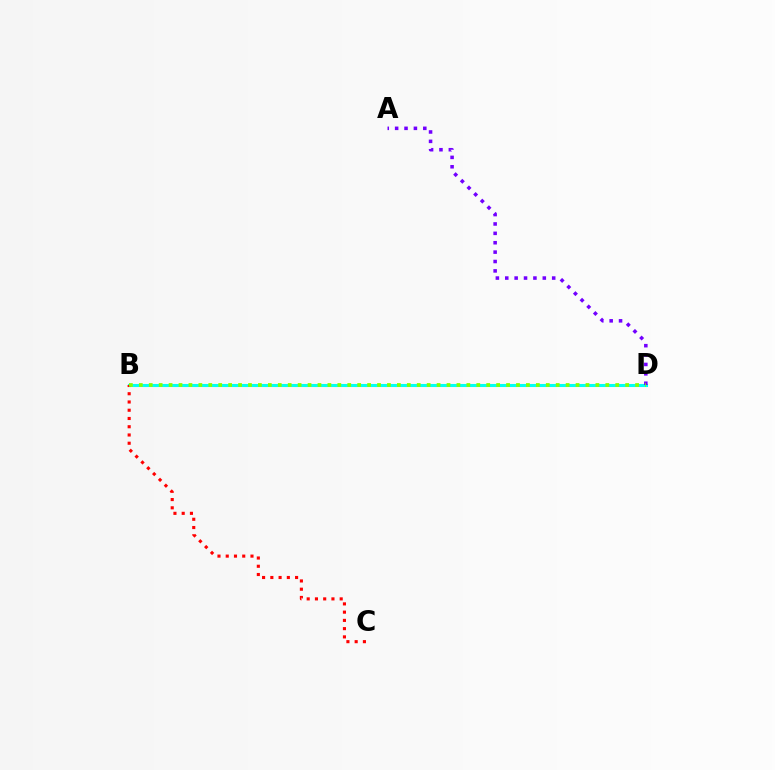{('B', 'D'): [{'color': '#00fff6', 'line_style': 'solid', 'thickness': 2.21}, {'color': '#84ff00', 'line_style': 'dotted', 'thickness': 2.7}], ('A', 'D'): [{'color': '#7200ff', 'line_style': 'dotted', 'thickness': 2.55}], ('B', 'C'): [{'color': '#ff0000', 'line_style': 'dotted', 'thickness': 2.24}]}